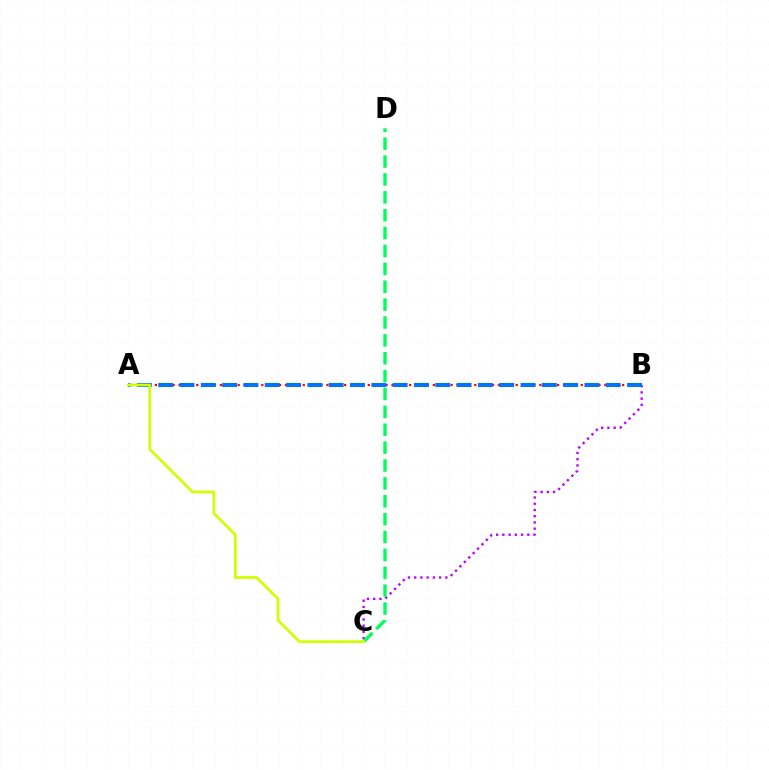{('A', 'B'): [{'color': '#ff0000', 'line_style': 'dotted', 'thickness': 1.61}, {'color': '#0074ff', 'line_style': 'dashed', 'thickness': 2.9}], ('B', 'C'): [{'color': '#b900ff', 'line_style': 'dotted', 'thickness': 1.69}], ('C', 'D'): [{'color': '#00ff5c', 'line_style': 'dashed', 'thickness': 2.43}], ('A', 'C'): [{'color': '#d1ff00', 'line_style': 'solid', 'thickness': 1.97}]}